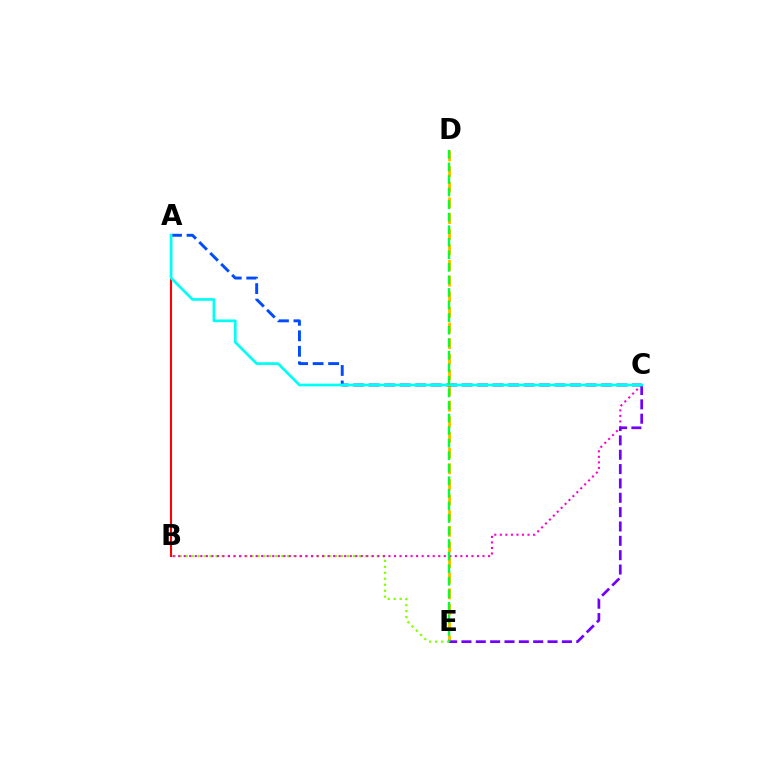{('D', 'E'): [{'color': '#ffbd00', 'line_style': 'dashed', 'thickness': 2.12}, {'color': '#00ff39', 'line_style': 'dashed', 'thickness': 1.71}], ('B', 'E'): [{'color': '#84ff00', 'line_style': 'dotted', 'thickness': 1.62}], ('A', 'C'): [{'color': '#004bff', 'line_style': 'dashed', 'thickness': 2.1}, {'color': '#00fff6', 'line_style': 'solid', 'thickness': 1.96}], ('B', 'C'): [{'color': '#ff00cf', 'line_style': 'dotted', 'thickness': 1.5}], ('A', 'B'): [{'color': '#ff0000', 'line_style': 'solid', 'thickness': 1.5}], ('C', 'E'): [{'color': '#7200ff', 'line_style': 'dashed', 'thickness': 1.95}]}